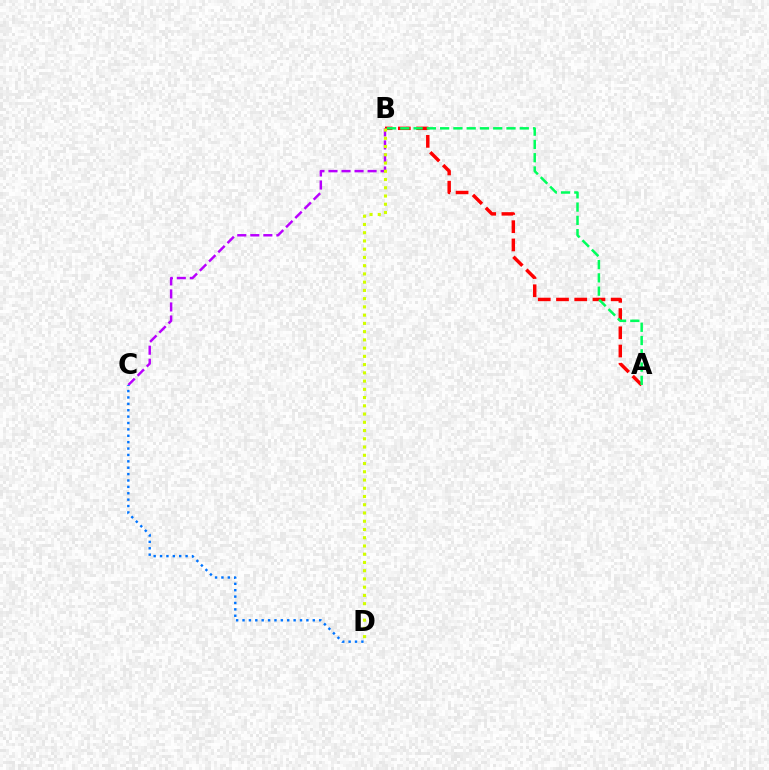{('A', 'B'): [{'color': '#ff0000', 'line_style': 'dashed', 'thickness': 2.48}, {'color': '#00ff5c', 'line_style': 'dashed', 'thickness': 1.8}], ('B', 'C'): [{'color': '#b900ff', 'line_style': 'dashed', 'thickness': 1.77}], ('C', 'D'): [{'color': '#0074ff', 'line_style': 'dotted', 'thickness': 1.74}], ('B', 'D'): [{'color': '#d1ff00', 'line_style': 'dotted', 'thickness': 2.24}]}